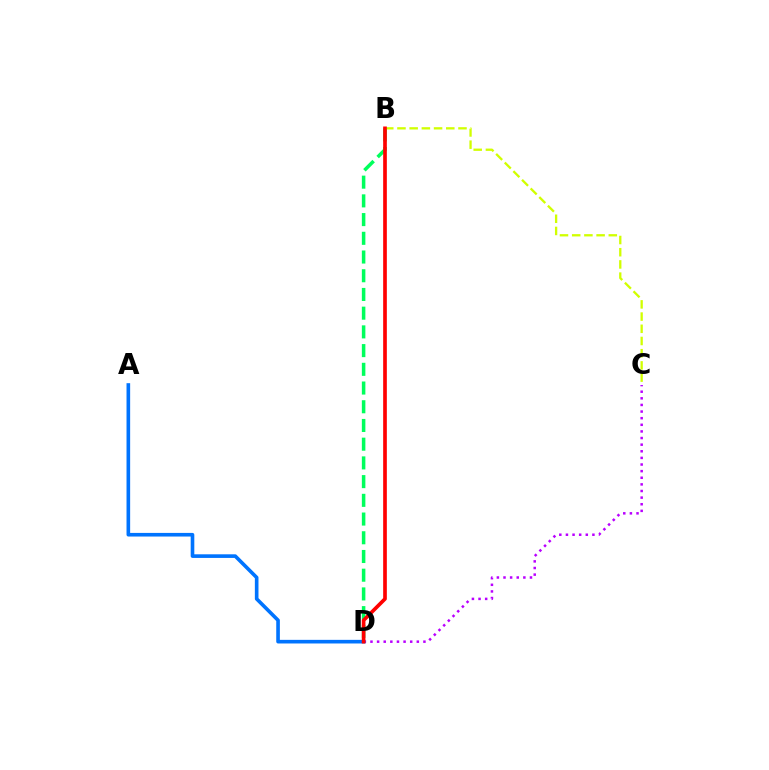{('B', 'D'): [{'color': '#00ff5c', 'line_style': 'dashed', 'thickness': 2.54}, {'color': '#ff0000', 'line_style': 'solid', 'thickness': 2.64}], ('B', 'C'): [{'color': '#d1ff00', 'line_style': 'dashed', 'thickness': 1.66}], ('C', 'D'): [{'color': '#b900ff', 'line_style': 'dotted', 'thickness': 1.8}], ('A', 'D'): [{'color': '#0074ff', 'line_style': 'solid', 'thickness': 2.61}]}